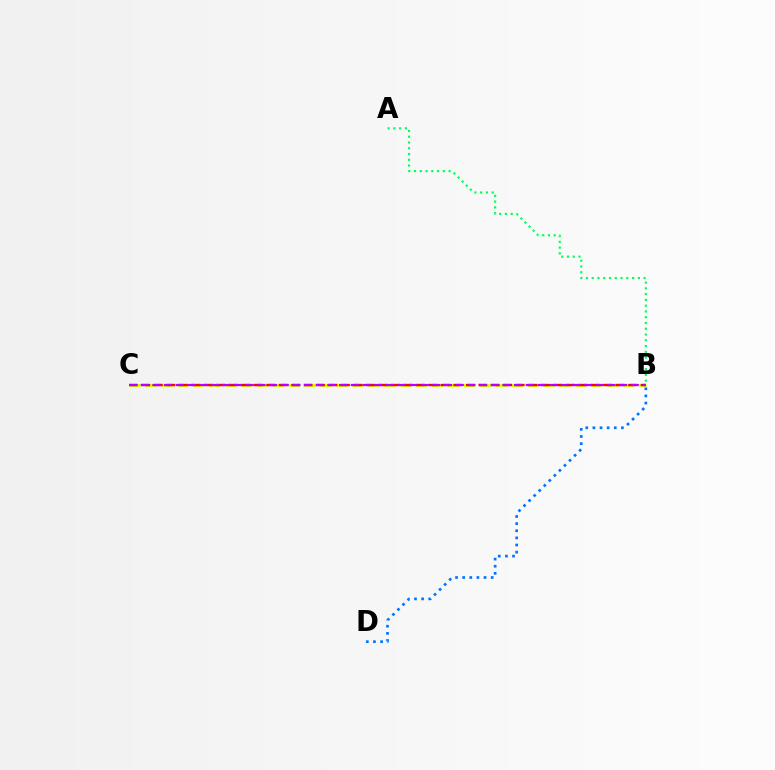{('B', 'C'): [{'color': '#d1ff00', 'line_style': 'dashed', 'thickness': 2.16}, {'color': '#ff0000', 'line_style': 'dashed', 'thickness': 1.7}, {'color': '#b900ff', 'line_style': 'dashed', 'thickness': 1.59}], ('B', 'D'): [{'color': '#0074ff', 'line_style': 'dotted', 'thickness': 1.94}], ('A', 'B'): [{'color': '#00ff5c', 'line_style': 'dotted', 'thickness': 1.57}]}